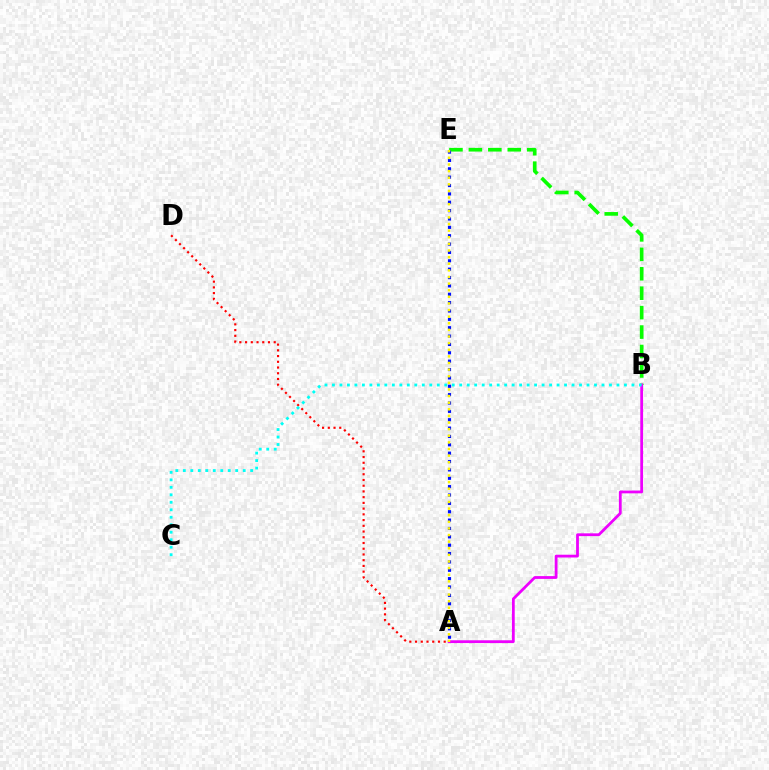{('A', 'D'): [{'color': '#ff0000', 'line_style': 'dotted', 'thickness': 1.56}], ('B', 'E'): [{'color': '#08ff00', 'line_style': 'dashed', 'thickness': 2.64}], ('A', 'E'): [{'color': '#0010ff', 'line_style': 'dotted', 'thickness': 2.27}, {'color': '#fcf500', 'line_style': 'dotted', 'thickness': 1.8}], ('A', 'B'): [{'color': '#ee00ff', 'line_style': 'solid', 'thickness': 2.01}], ('B', 'C'): [{'color': '#00fff6', 'line_style': 'dotted', 'thickness': 2.03}]}